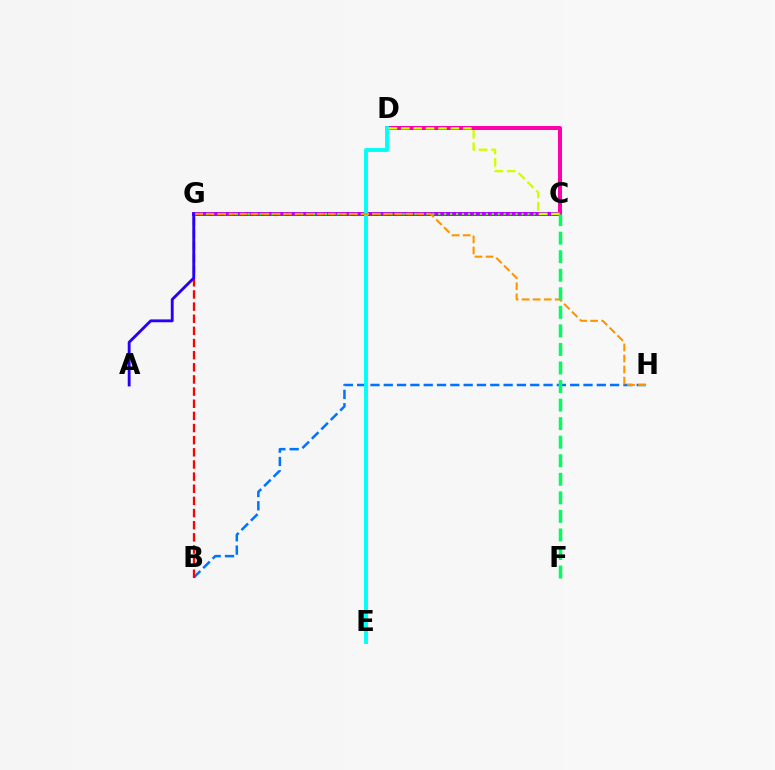{('C', 'G'): [{'color': '#b900ff', 'line_style': 'solid', 'thickness': 2.87}, {'color': '#3dff00', 'line_style': 'dotted', 'thickness': 1.62}], ('B', 'H'): [{'color': '#0074ff', 'line_style': 'dashed', 'thickness': 1.81}], ('B', 'G'): [{'color': '#ff0000', 'line_style': 'dashed', 'thickness': 1.65}], ('C', 'D'): [{'color': '#ff00ac', 'line_style': 'solid', 'thickness': 2.88}, {'color': '#d1ff00', 'line_style': 'dashed', 'thickness': 1.68}], ('D', 'E'): [{'color': '#00fff6', 'line_style': 'solid', 'thickness': 2.8}], ('A', 'G'): [{'color': '#2500ff', 'line_style': 'solid', 'thickness': 2.05}], ('G', 'H'): [{'color': '#ff9400', 'line_style': 'dashed', 'thickness': 1.5}], ('C', 'F'): [{'color': '#00ff5c', 'line_style': 'dashed', 'thickness': 2.52}]}